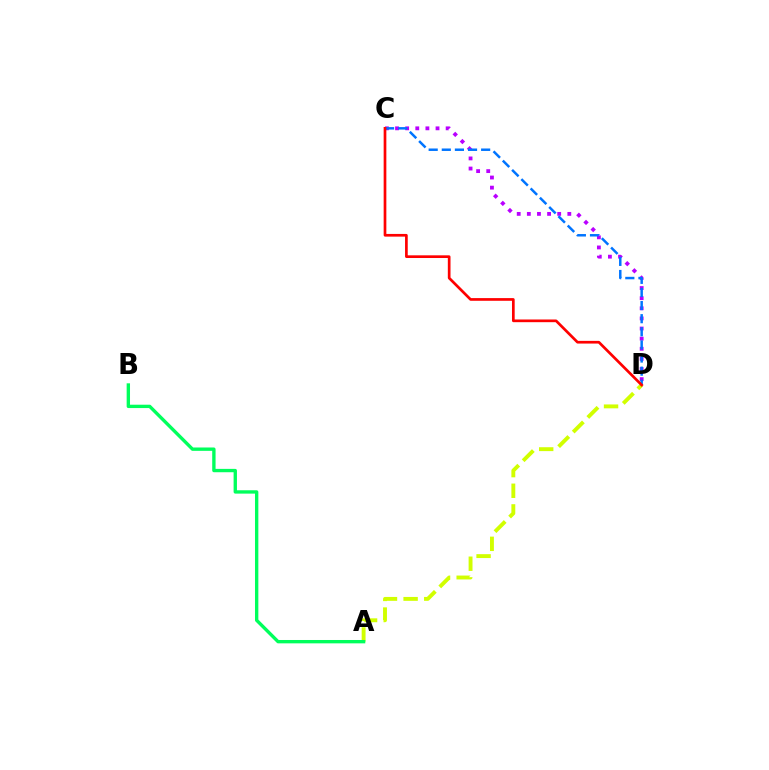{('C', 'D'): [{'color': '#b900ff', 'line_style': 'dotted', 'thickness': 2.75}, {'color': '#0074ff', 'line_style': 'dashed', 'thickness': 1.78}, {'color': '#ff0000', 'line_style': 'solid', 'thickness': 1.94}], ('A', 'D'): [{'color': '#d1ff00', 'line_style': 'dashed', 'thickness': 2.8}], ('A', 'B'): [{'color': '#00ff5c', 'line_style': 'solid', 'thickness': 2.41}]}